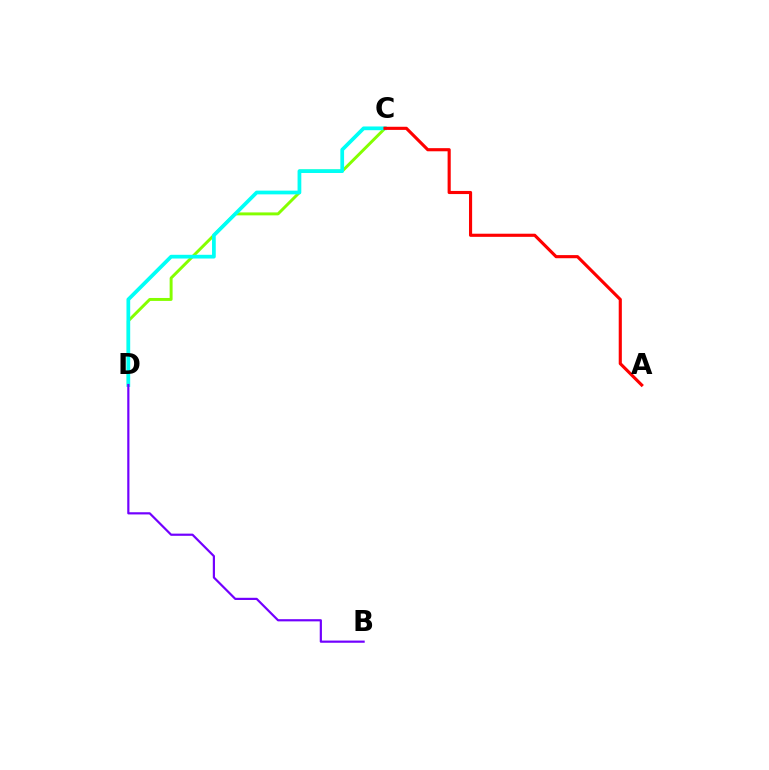{('C', 'D'): [{'color': '#84ff00', 'line_style': 'solid', 'thickness': 2.12}, {'color': '#00fff6', 'line_style': 'solid', 'thickness': 2.69}], ('A', 'C'): [{'color': '#ff0000', 'line_style': 'solid', 'thickness': 2.25}], ('B', 'D'): [{'color': '#7200ff', 'line_style': 'solid', 'thickness': 1.58}]}